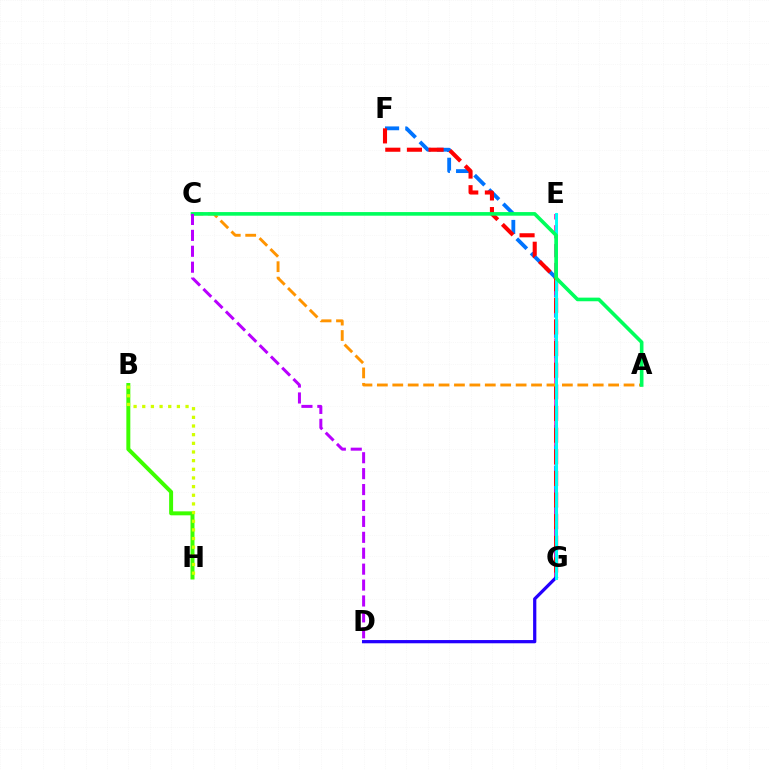{('F', 'G'): [{'color': '#0074ff', 'line_style': 'dashed', 'thickness': 2.75}, {'color': '#ff0000', 'line_style': 'dashed', 'thickness': 2.94}], ('B', 'H'): [{'color': '#3dff00', 'line_style': 'solid', 'thickness': 2.86}, {'color': '#d1ff00', 'line_style': 'dotted', 'thickness': 2.35}], ('E', 'G'): [{'color': '#ff00ac', 'line_style': 'dashed', 'thickness': 2.56}, {'color': '#00fff6', 'line_style': 'solid', 'thickness': 2.11}], ('A', 'C'): [{'color': '#ff9400', 'line_style': 'dashed', 'thickness': 2.09}, {'color': '#00ff5c', 'line_style': 'solid', 'thickness': 2.61}], ('D', 'G'): [{'color': '#2500ff', 'line_style': 'solid', 'thickness': 2.33}], ('C', 'D'): [{'color': '#b900ff', 'line_style': 'dashed', 'thickness': 2.16}]}